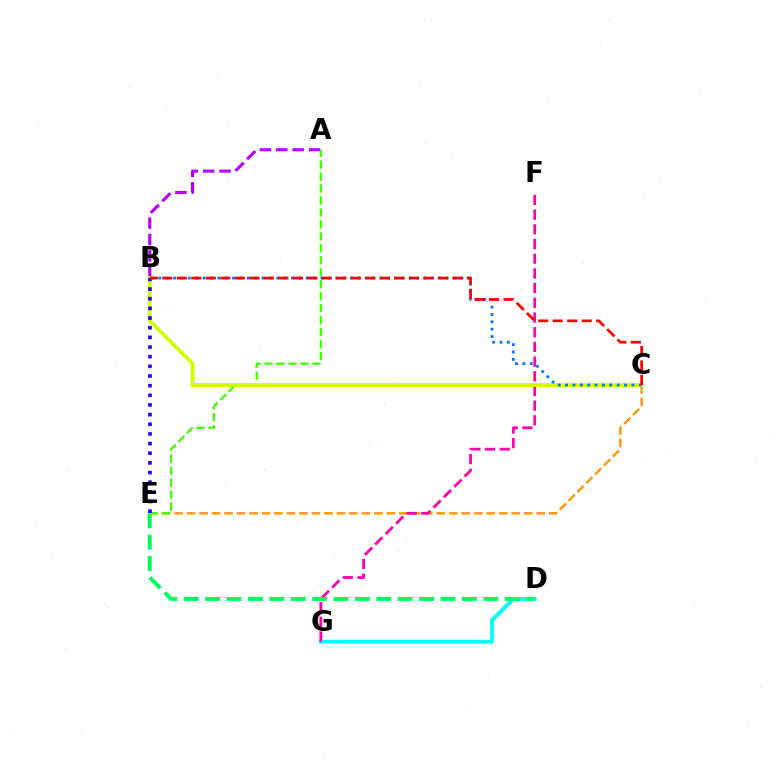{('D', 'G'): [{'color': '#00fff6', 'line_style': 'solid', 'thickness': 2.76}], ('C', 'E'): [{'color': '#ff9400', 'line_style': 'dashed', 'thickness': 1.7}], ('F', 'G'): [{'color': '#ff00ac', 'line_style': 'dashed', 'thickness': 2.0}], ('D', 'E'): [{'color': '#00ff5c', 'line_style': 'dashed', 'thickness': 2.91}], ('A', 'B'): [{'color': '#b900ff', 'line_style': 'dashed', 'thickness': 2.23}], ('A', 'E'): [{'color': '#3dff00', 'line_style': 'dashed', 'thickness': 1.63}], ('B', 'C'): [{'color': '#d1ff00', 'line_style': 'solid', 'thickness': 2.71}, {'color': '#0074ff', 'line_style': 'dotted', 'thickness': 2.0}, {'color': '#ff0000', 'line_style': 'dashed', 'thickness': 1.97}], ('B', 'E'): [{'color': '#2500ff', 'line_style': 'dotted', 'thickness': 2.62}]}